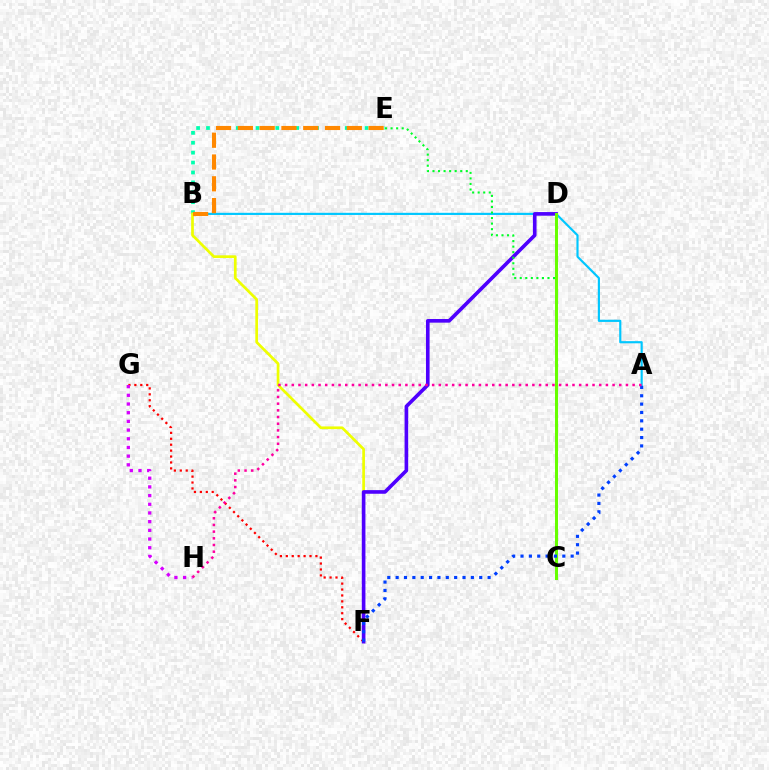{('F', 'G'): [{'color': '#ff0000', 'line_style': 'dotted', 'thickness': 1.61}], ('B', 'E'): [{'color': '#00ffaf', 'line_style': 'dotted', 'thickness': 2.69}, {'color': '#ff8800', 'line_style': 'dashed', 'thickness': 2.96}], ('A', 'B'): [{'color': '#00c7ff', 'line_style': 'solid', 'thickness': 1.55}], ('B', 'F'): [{'color': '#eeff00', 'line_style': 'solid', 'thickness': 1.95}], ('D', 'F'): [{'color': '#4f00ff', 'line_style': 'solid', 'thickness': 2.61}], ('C', 'E'): [{'color': '#00ff27', 'line_style': 'dotted', 'thickness': 1.51}], ('G', 'H'): [{'color': '#d600ff', 'line_style': 'dotted', 'thickness': 2.36}], ('C', 'D'): [{'color': '#66ff00', 'line_style': 'solid', 'thickness': 2.18}], ('A', 'F'): [{'color': '#003fff', 'line_style': 'dotted', 'thickness': 2.27}], ('A', 'H'): [{'color': '#ff00a0', 'line_style': 'dotted', 'thickness': 1.82}]}